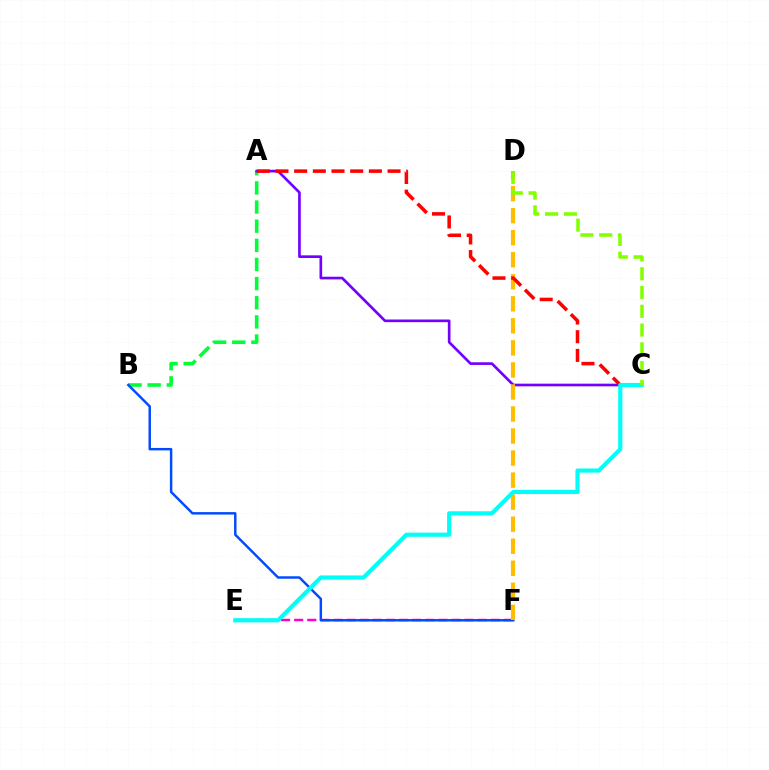{('E', 'F'): [{'color': '#ff00cf', 'line_style': 'dashed', 'thickness': 1.78}], ('A', 'B'): [{'color': '#00ff39', 'line_style': 'dashed', 'thickness': 2.6}], ('A', 'C'): [{'color': '#7200ff', 'line_style': 'solid', 'thickness': 1.92}, {'color': '#ff0000', 'line_style': 'dashed', 'thickness': 2.54}], ('B', 'F'): [{'color': '#004bff', 'line_style': 'solid', 'thickness': 1.77}], ('D', 'F'): [{'color': '#ffbd00', 'line_style': 'dashed', 'thickness': 2.99}], ('C', 'E'): [{'color': '#00fff6', 'line_style': 'solid', 'thickness': 3.0}], ('C', 'D'): [{'color': '#84ff00', 'line_style': 'dashed', 'thickness': 2.55}]}